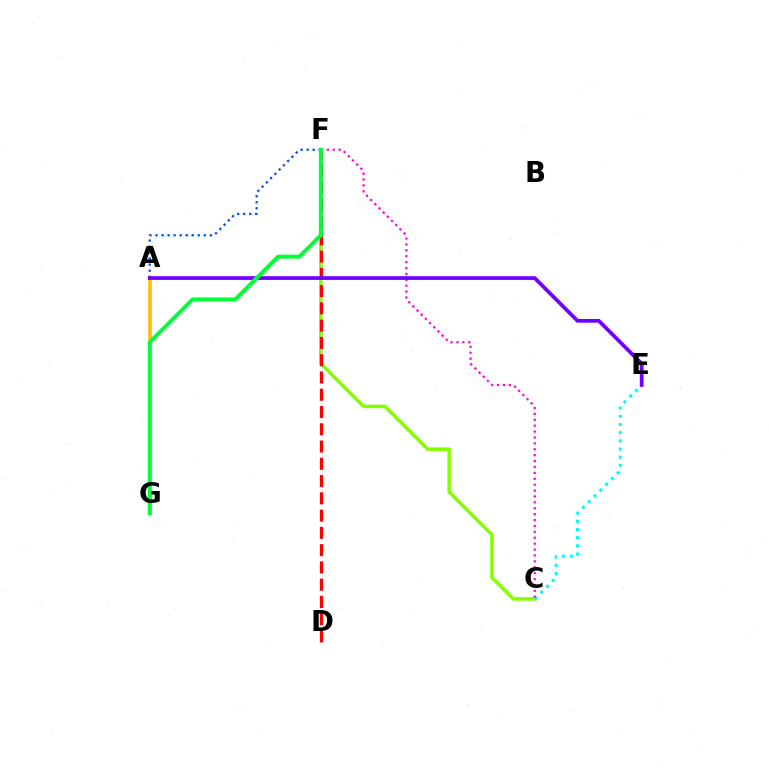{('C', 'F'): [{'color': '#84ff00', 'line_style': 'solid', 'thickness': 2.54}, {'color': '#ff00cf', 'line_style': 'dotted', 'thickness': 1.6}], ('C', 'E'): [{'color': '#00fff6', 'line_style': 'dotted', 'thickness': 2.22}], ('D', 'F'): [{'color': '#ff0000', 'line_style': 'dashed', 'thickness': 2.35}], ('A', 'F'): [{'color': '#004bff', 'line_style': 'dotted', 'thickness': 1.64}], ('A', 'G'): [{'color': '#ffbd00', 'line_style': 'solid', 'thickness': 2.6}], ('A', 'E'): [{'color': '#7200ff', 'line_style': 'solid', 'thickness': 2.69}], ('F', 'G'): [{'color': '#00ff39', 'line_style': 'solid', 'thickness': 2.87}]}